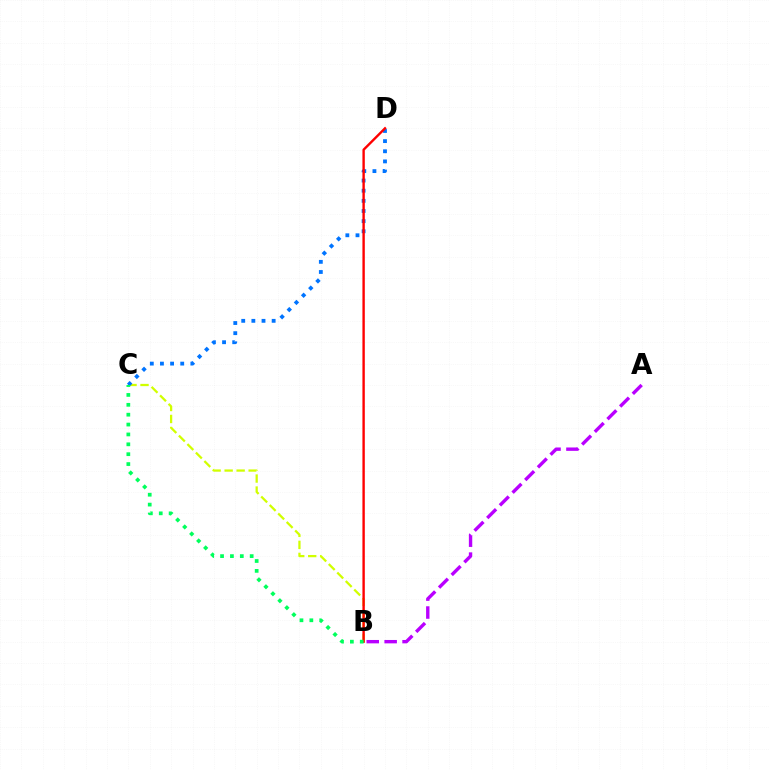{('A', 'B'): [{'color': '#b900ff', 'line_style': 'dashed', 'thickness': 2.43}], ('B', 'C'): [{'color': '#d1ff00', 'line_style': 'dashed', 'thickness': 1.63}, {'color': '#00ff5c', 'line_style': 'dotted', 'thickness': 2.68}], ('C', 'D'): [{'color': '#0074ff', 'line_style': 'dotted', 'thickness': 2.75}], ('B', 'D'): [{'color': '#ff0000', 'line_style': 'solid', 'thickness': 1.72}]}